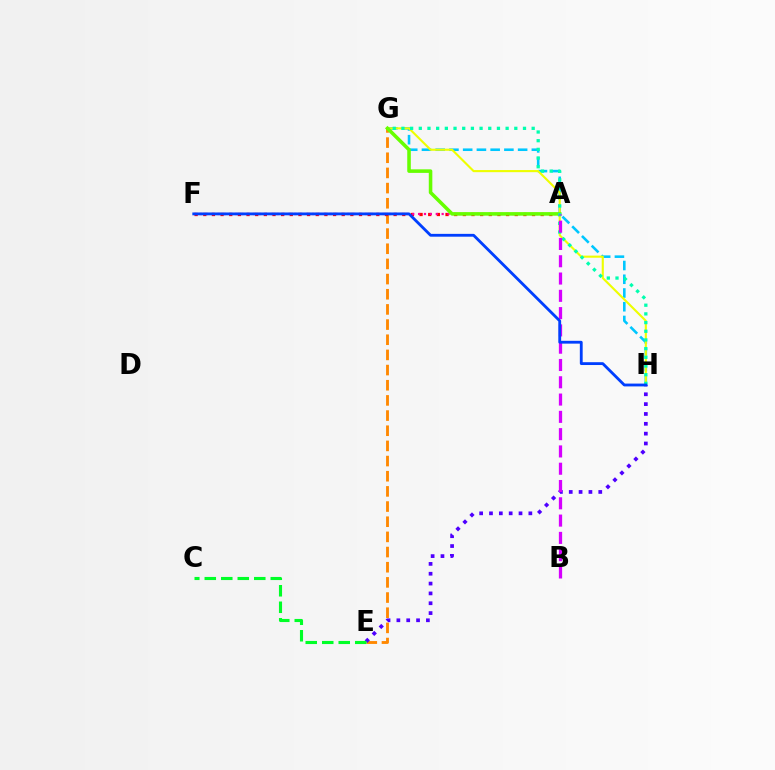{('E', 'G'): [{'color': '#ff8800', 'line_style': 'dashed', 'thickness': 2.06}], ('A', 'F'): [{'color': '#ff0000', 'line_style': 'dotted', 'thickness': 2.35}, {'color': '#ff00a0', 'line_style': 'dotted', 'thickness': 1.6}], ('G', 'H'): [{'color': '#00c7ff', 'line_style': 'dashed', 'thickness': 1.87}, {'color': '#eeff00', 'line_style': 'solid', 'thickness': 1.52}, {'color': '#00ffaf', 'line_style': 'dotted', 'thickness': 2.36}], ('A', 'G'): [{'color': '#66ff00', 'line_style': 'solid', 'thickness': 2.56}], ('E', 'H'): [{'color': '#4f00ff', 'line_style': 'dotted', 'thickness': 2.67}], ('C', 'E'): [{'color': '#00ff27', 'line_style': 'dashed', 'thickness': 2.24}], ('A', 'B'): [{'color': '#d600ff', 'line_style': 'dashed', 'thickness': 2.35}], ('F', 'H'): [{'color': '#003fff', 'line_style': 'solid', 'thickness': 2.04}]}